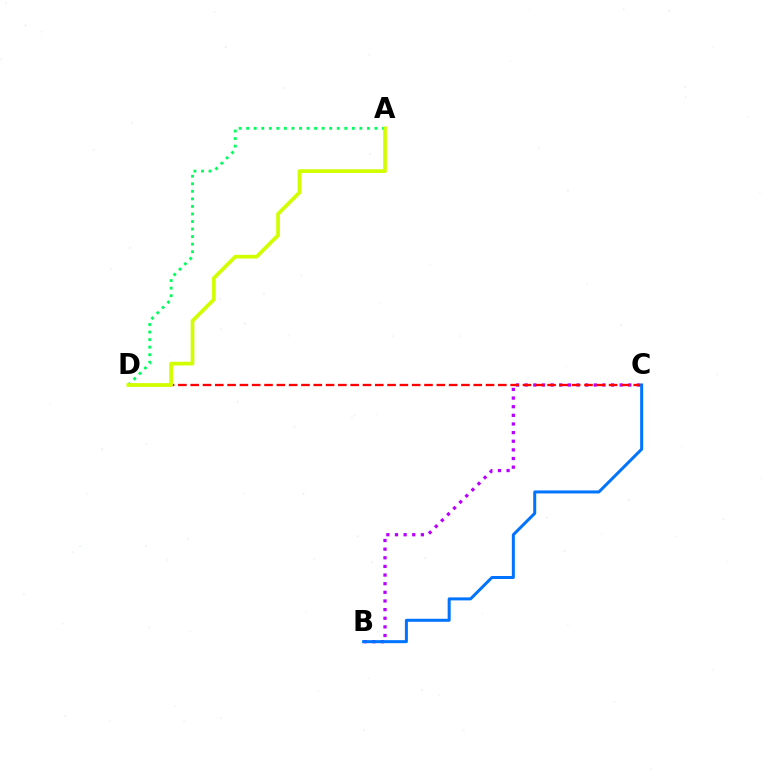{('B', 'C'): [{'color': '#b900ff', 'line_style': 'dotted', 'thickness': 2.35}, {'color': '#0074ff', 'line_style': 'solid', 'thickness': 2.17}], ('A', 'D'): [{'color': '#00ff5c', 'line_style': 'dotted', 'thickness': 2.05}, {'color': '#d1ff00', 'line_style': 'solid', 'thickness': 2.68}], ('C', 'D'): [{'color': '#ff0000', 'line_style': 'dashed', 'thickness': 1.67}]}